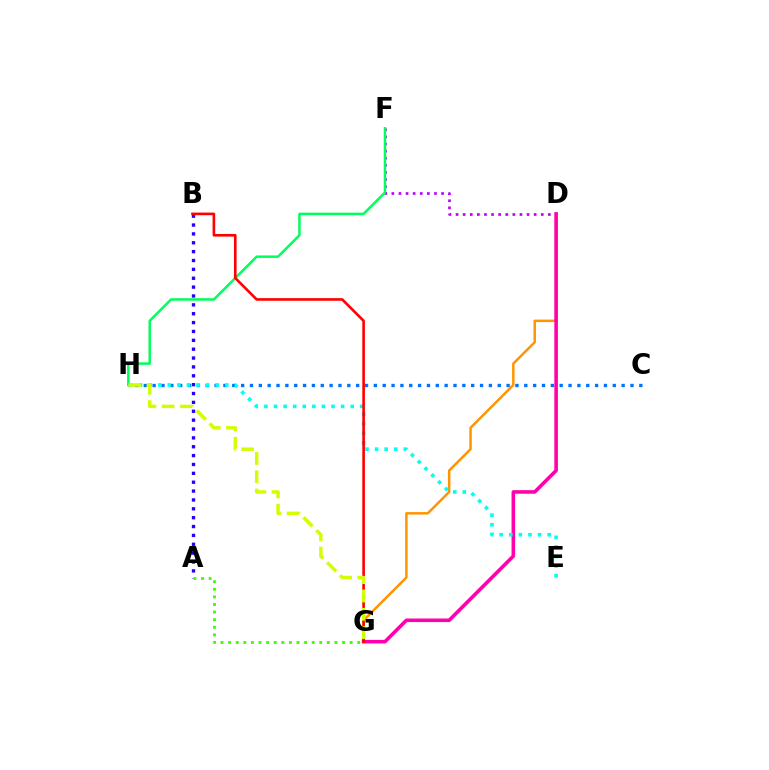{('C', 'H'): [{'color': '#0074ff', 'line_style': 'dotted', 'thickness': 2.4}], ('D', 'G'): [{'color': '#ff9400', 'line_style': 'solid', 'thickness': 1.79}, {'color': '#ff00ac', 'line_style': 'solid', 'thickness': 2.57}], ('D', 'F'): [{'color': '#b900ff', 'line_style': 'dotted', 'thickness': 1.93}], ('F', 'H'): [{'color': '#00ff5c', 'line_style': 'solid', 'thickness': 1.8}], ('E', 'H'): [{'color': '#00fff6', 'line_style': 'dotted', 'thickness': 2.61}], ('A', 'B'): [{'color': '#2500ff', 'line_style': 'dotted', 'thickness': 2.41}], ('B', 'G'): [{'color': '#ff0000', 'line_style': 'solid', 'thickness': 1.89}], ('A', 'G'): [{'color': '#3dff00', 'line_style': 'dotted', 'thickness': 2.06}], ('G', 'H'): [{'color': '#d1ff00', 'line_style': 'dashed', 'thickness': 2.48}]}